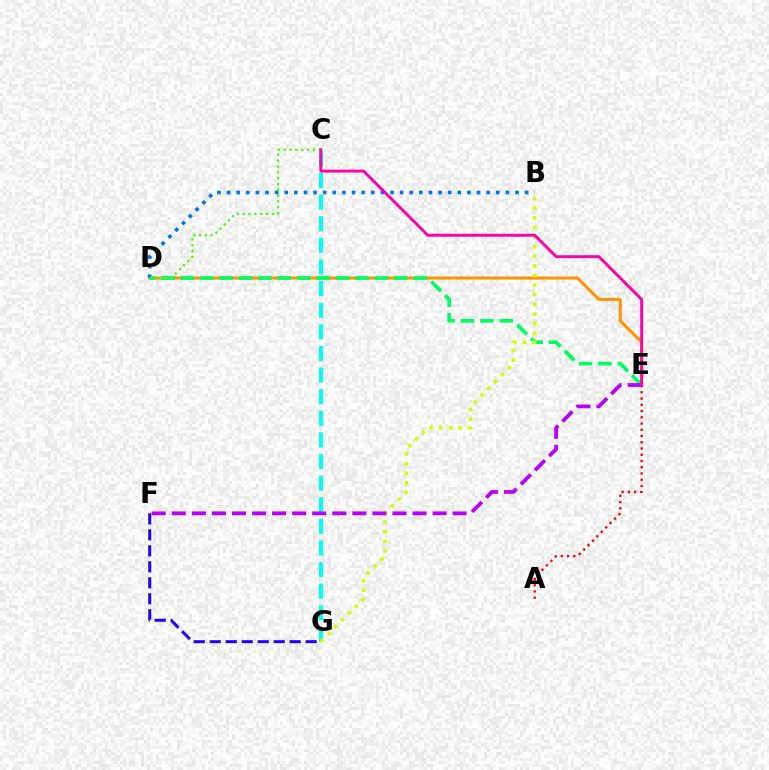{('C', 'G'): [{'color': '#00fff6', 'line_style': 'dashed', 'thickness': 2.94}], ('D', 'E'): [{'color': '#ff9400', 'line_style': 'solid', 'thickness': 2.17}, {'color': '#00ff5c', 'line_style': 'dashed', 'thickness': 2.64}], ('A', 'E'): [{'color': '#ff0000', 'line_style': 'dotted', 'thickness': 1.7}], ('B', 'D'): [{'color': '#0074ff', 'line_style': 'dotted', 'thickness': 2.61}], ('B', 'G'): [{'color': '#d1ff00', 'line_style': 'dotted', 'thickness': 2.61}], ('C', 'D'): [{'color': '#3dff00', 'line_style': 'dotted', 'thickness': 1.59}], ('E', 'F'): [{'color': '#b900ff', 'line_style': 'dashed', 'thickness': 2.73}], ('C', 'E'): [{'color': '#ff00ac', 'line_style': 'solid', 'thickness': 2.1}], ('F', 'G'): [{'color': '#2500ff', 'line_style': 'dashed', 'thickness': 2.17}]}